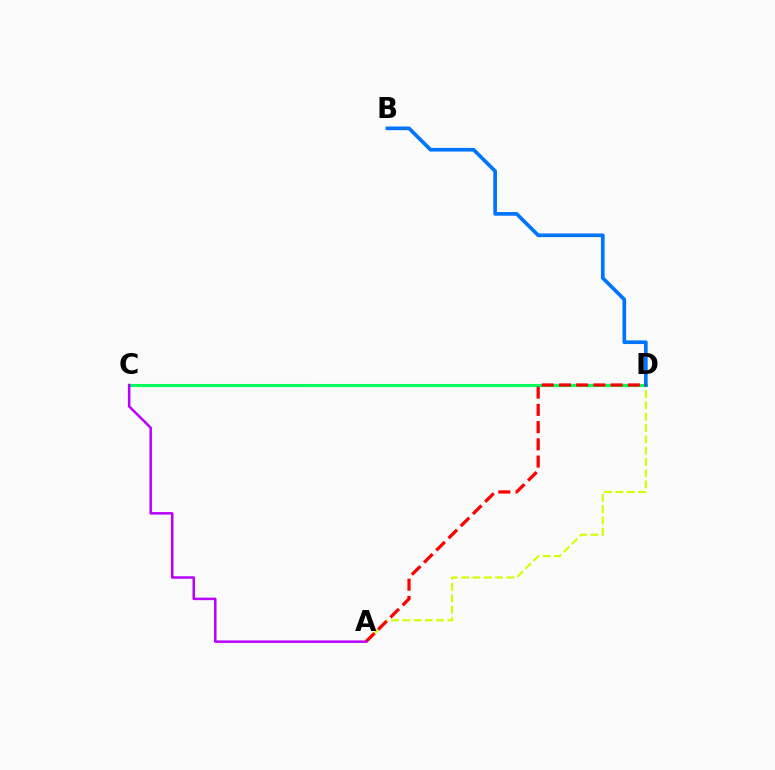{('C', 'D'): [{'color': '#00ff5c', 'line_style': 'solid', 'thickness': 2.23}], ('A', 'D'): [{'color': '#d1ff00', 'line_style': 'dashed', 'thickness': 1.53}, {'color': '#ff0000', 'line_style': 'dashed', 'thickness': 2.34}], ('B', 'D'): [{'color': '#0074ff', 'line_style': 'solid', 'thickness': 2.64}], ('A', 'C'): [{'color': '#b900ff', 'line_style': 'solid', 'thickness': 1.81}]}